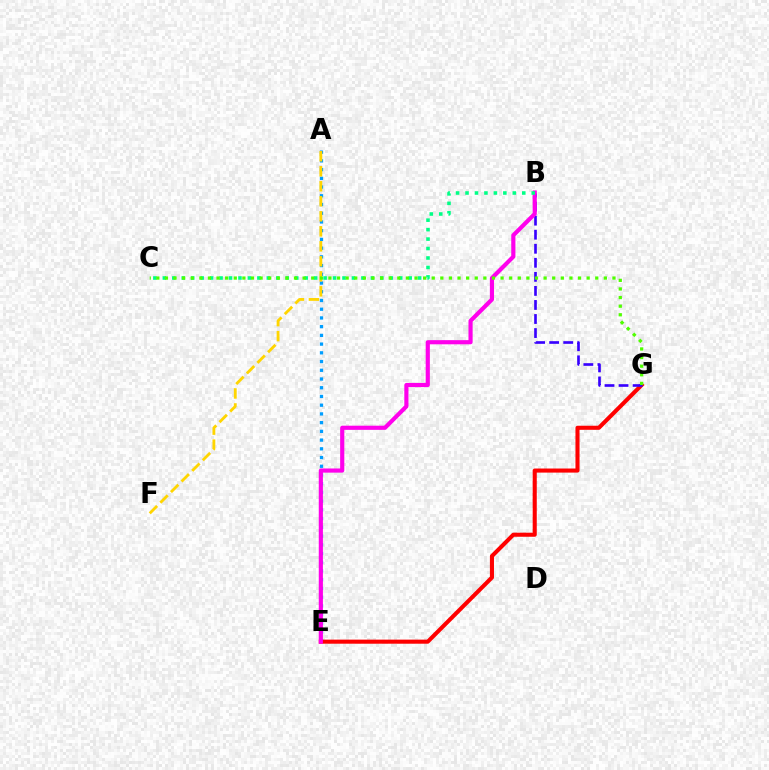{('A', 'E'): [{'color': '#009eff', 'line_style': 'dotted', 'thickness': 2.37}], ('E', 'G'): [{'color': '#ff0000', 'line_style': 'solid', 'thickness': 2.94}], ('A', 'F'): [{'color': '#ffd500', 'line_style': 'dashed', 'thickness': 2.04}], ('B', 'G'): [{'color': '#3700ff', 'line_style': 'dashed', 'thickness': 1.91}], ('B', 'E'): [{'color': '#ff00ed', 'line_style': 'solid', 'thickness': 2.99}], ('B', 'C'): [{'color': '#00ff86', 'line_style': 'dotted', 'thickness': 2.57}], ('C', 'G'): [{'color': '#4fff00', 'line_style': 'dotted', 'thickness': 2.34}]}